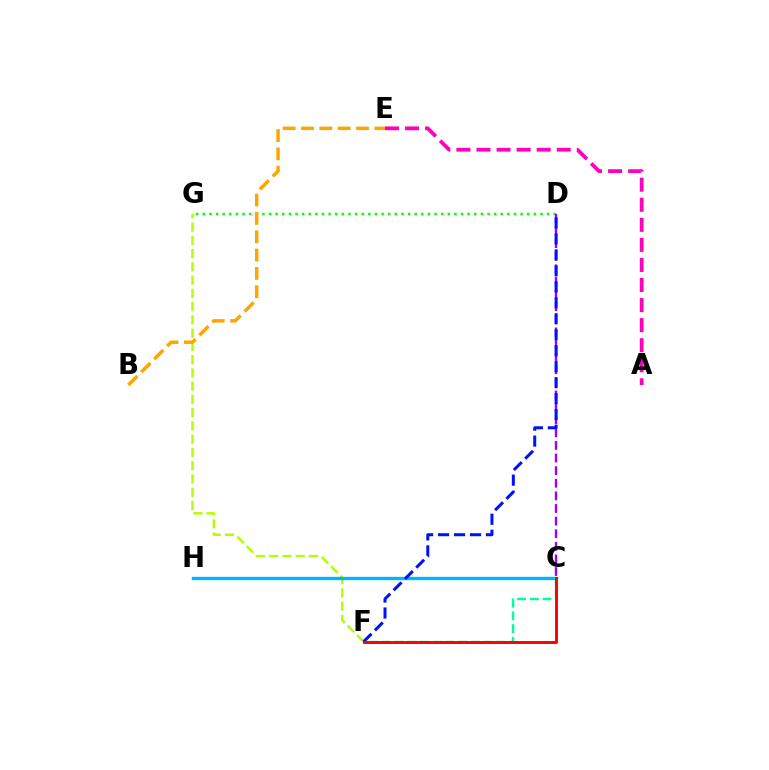{('A', 'E'): [{'color': '#ff00bd', 'line_style': 'dashed', 'thickness': 2.73}], ('F', 'G'): [{'color': '#b3ff00', 'line_style': 'dashed', 'thickness': 1.8}], ('C', 'H'): [{'color': '#00b5ff', 'line_style': 'solid', 'thickness': 2.41}], ('D', 'G'): [{'color': '#08ff00', 'line_style': 'dotted', 'thickness': 1.8}], ('C', 'D'): [{'color': '#9b00ff', 'line_style': 'dashed', 'thickness': 1.71}], ('C', 'F'): [{'color': '#00ff9d', 'line_style': 'dashed', 'thickness': 1.73}, {'color': '#ff0000', 'line_style': 'solid', 'thickness': 2.1}], ('D', 'F'): [{'color': '#0010ff', 'line_style': 'dashed', 'thickness': 2.17}], ('B', 'E'): [{'color': '#ffa500', 'line_style': 'dashed', 'thickness': 2.49}]}